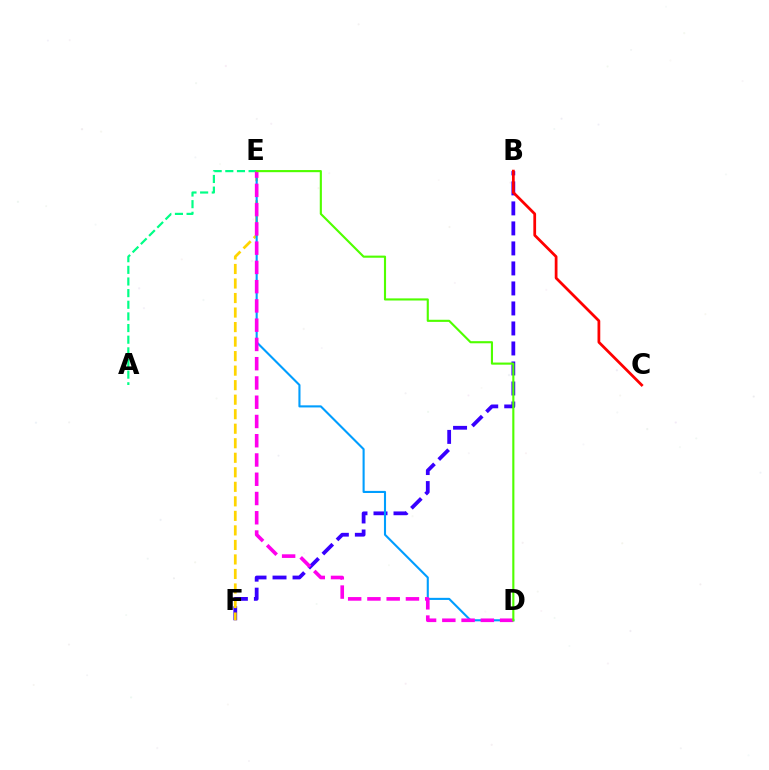{('A', 'E'): [{'color': '#00ff86', 'line_style': 'dashed', 'thickness': 1.58}], ('B', 'F'): [{'color': '#3700ff', 'line_style': 'dashed', 'thickness': 2.72}], ('B', 'C'): [{'color': '#ff0000', 'line_style': 'solid', 'thickness': 1.98}], ('E', 'F'): [{'color': '#ffd500', 'line_style': 'dashed', 'thickness': 1.97}], ('D', 'E'): [{'color': '#009eff', 'line_style': 'solid', 'thickness': 1.51}, {'color': '#ff00ed', 'line_style': 'dashed', 'thickness': 2.62}, {'color': '#4fff00', 'line_style': 'solid', 'thickness': 1.53}]}